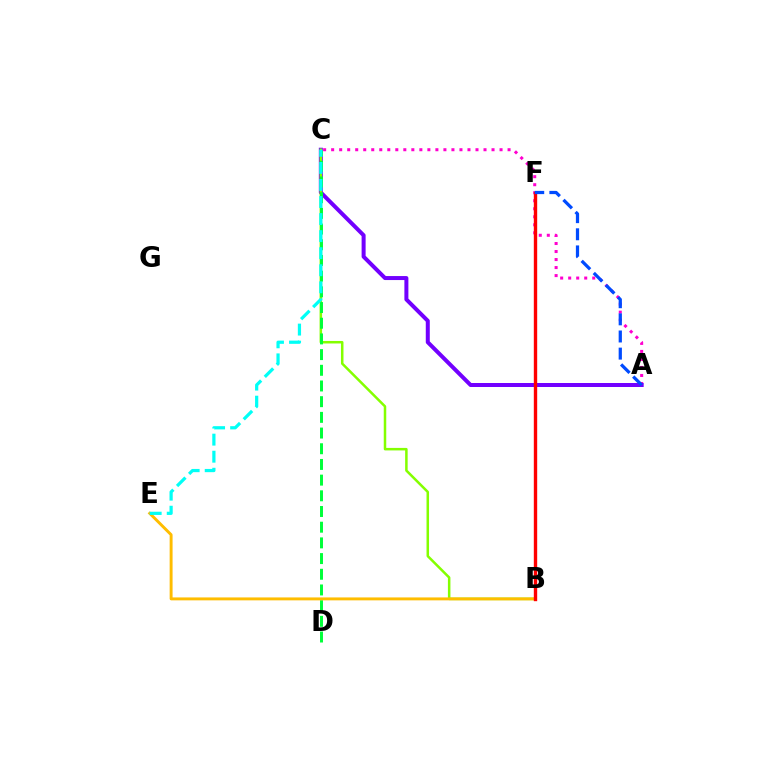{('A', 'C'): [{'color': '#ff00cf', 'line_style': 'dotted', 'thickness': 2.18}, {'color': '#7200ff', 'line_style': 'solid', 'thickness': 2.88}], ('B', 'C'): [{'color': '#84ff00', 'line_style': 'solid', 'thickness': 1.81}], ('C', 'D'): [{'color': '#00ff39', 'line_style': 'dashed', 'thickness': 2.13}], ('B', 'E'): [{'color': '#ffbd00', 'line_style': 'solid', 'thickness': 2.11}], ('C', 'E'): [{'color': '#00fff6', 'line_style': 'dashed', 'thickness': 2.32}], ('B', 'F'): [{'color': '#ff0000', 'line_style': 'solid', 'thickness': 2.43}], ('A', 'F'): [{'color': '#004bff', 'line_style': 'dashed', 'thickness': 2.33}]}